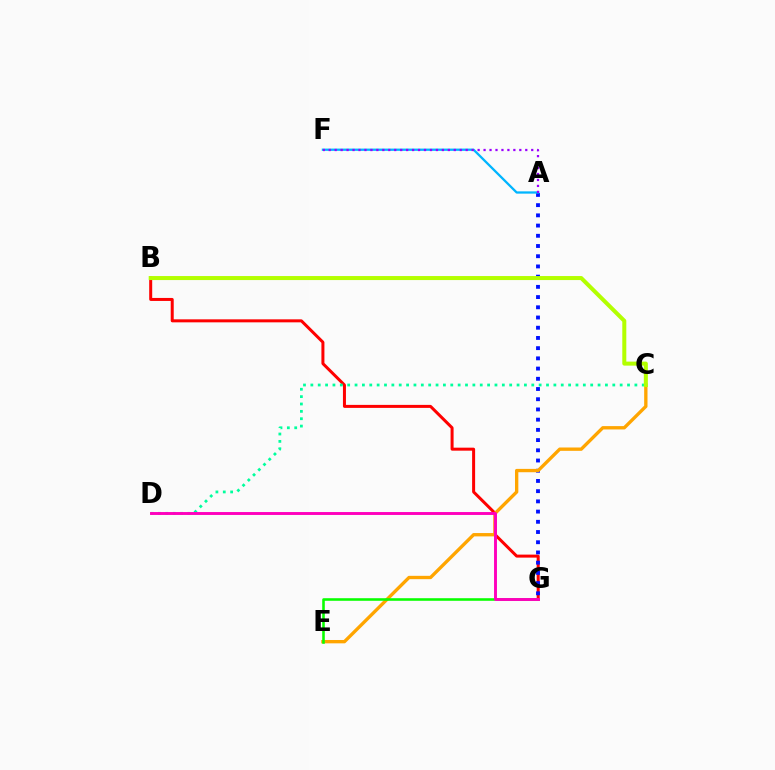{('B', 'G'): [{'color': '#ff0000', 'line_style': 'solid', 'thickness': 2.16}], ('A', 'G'): [{'color': '#0010ff', 'line_style': 'dotted', 'thickness': 2.78}], ('A', 'F'): [{'color': '#00b5ff', 'line_style': 'solid', 'thickness': 1.64}, {'color': '#9b00ff', 'line_style': 'dotted', 'thickness': 1.62}], ('C', 'E'): [{'color': '#ffa500', 'line_style': 'solid', 'thickness': 2.4}], ('C', 'D'): [{'color': '#00ff9d', 'line_style': 'dotted', 'thickness': 2.0}], ('E', 'G'): [{'color': '#08ff00', 'line_style': 'solid', 'thickness': 1.86}], ('D', 'G'): [{'color': '#ff00bd', 'line_style': 'solid', 'thickness': 2.1}], ('B', 'C'): [{'color': '#b3ff00', 'line_style': 'solid', 'thickness': 2.89}]}